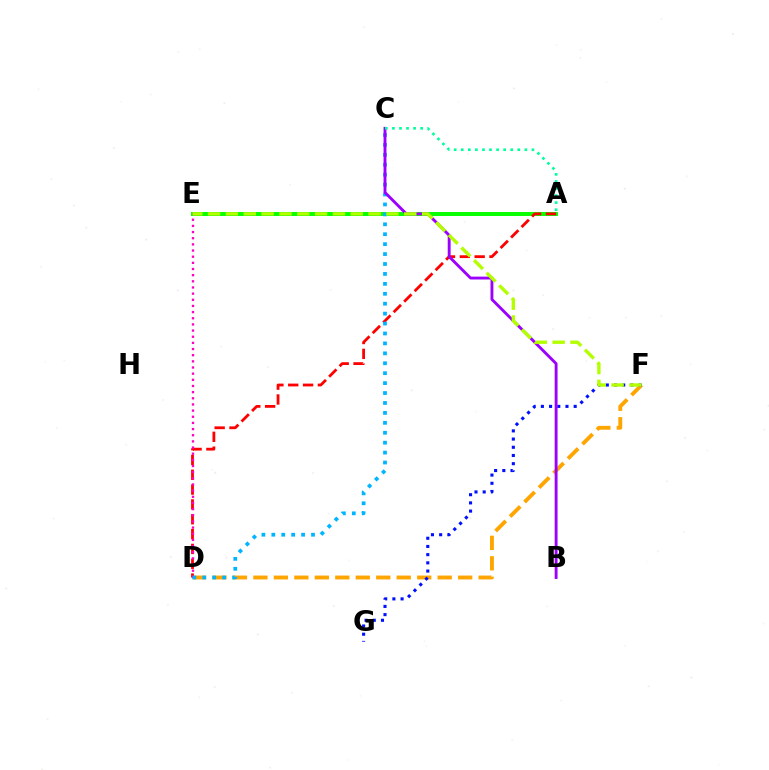{('D', 'F'): [{'color': '#ffa500', 'line_style': 'dashed', 'thickness': 2.78}], ('A', 'E'): [{'color': '#08ff00', 'line_style': 'solid', 'thickness': 2.85}], ('A', 'D'): [{'color': '#ff0000', 'line_style': 'dashed', 'thickness': 2.01}], ('F', 'G'): [{'color': '#0010ff', 'line_style': 'dotted', 'thickness': 2.23}], ('D', 'E'): [{'color': '#ff00bd', 'line_style': 'dotted', 'thickness': 1.67}], ('C', 'D'): [{'color': '#00b5ff', 'line_style': 'dotted', 'thickness': 2.7}], ('B', 'C'): [{'color': '#9b00ff', 'line_style': 'solid', 'thickness': 2.07}], ('A', 'C'): [{'color': '#00ff9d', 'line_style': 'dotted', 'thickness': 1.92}], ('E', 'F'): [{'color': '#b3ff00', 'line_style': 'dashed', 'thickness': 2.42}]}